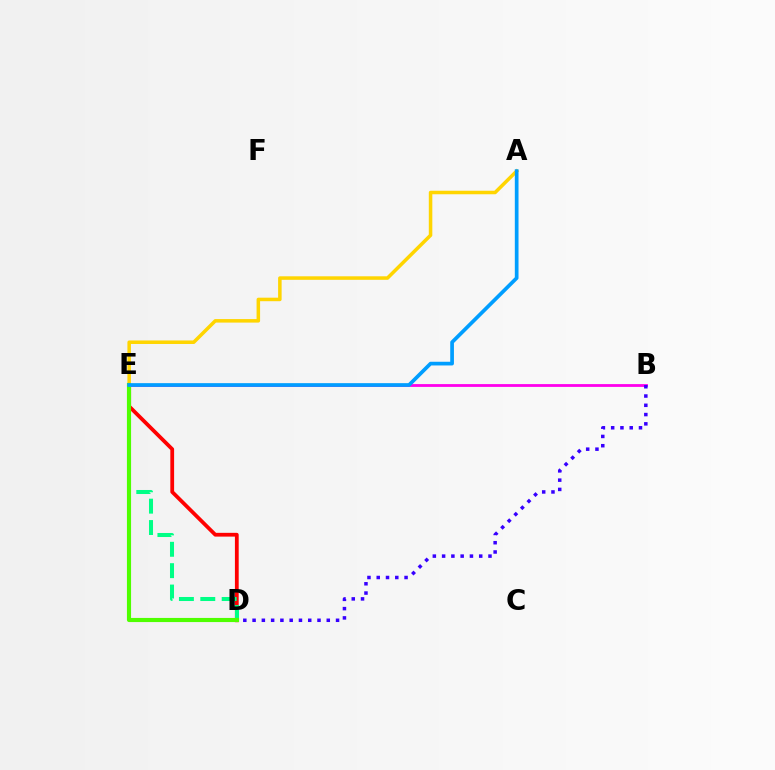{('A', 'E'): [{'color': '#ffd500', 'line_style': 'solid', 'thickness': 2.53}, {'color': '#009eff', 'line_style': 'solid', 'thickness': 2.66}], ('D', 'E'): [{'color': '#ff0000', 'line_style': 'solid', 'thickness': 2.72}, {'color': '#00ff86', 'line_style': 'dashed', 'thickness': 2.9}, {'color': '#4fff00', 'line_style': 'solid', 'thickness': 2.97}], ('B', 'E'): [{'color': '#ff00ed', 'line_style': 'solid', 'thickness': 2.02}], ('B', 'D'): [{'color': '#3700ff', 'line_style': 'dotted', 'thickness': 2.52}]}